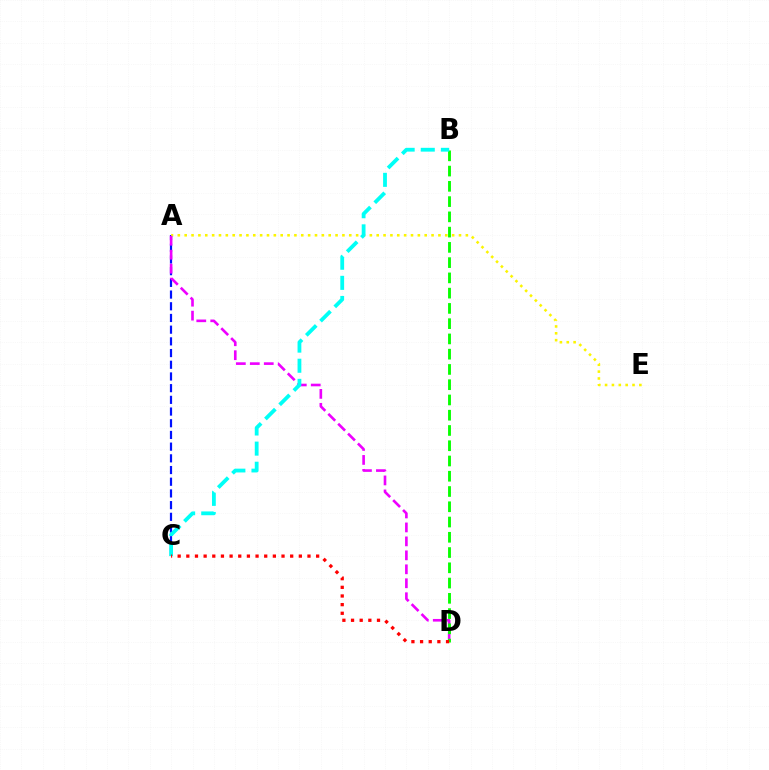{('A', 'C'): [{'color': '#0010ff', 'line_style': 'dashed', 'thickness': 1.59}], ('A', 'E'): [{'color': '#fcf500', 'line_style': 'dotted', 'thickness': 1.86}], ('A', 'D'): [{'color': '#ee00ff', 'line_style': 'dashed', 'thickness': 1.9}], ('B', 'D'): [{'color': '#08ff00', 'line_style': 'dashed', 'thickness': 2.07}], ('B', 'C'): [{'color': '#00fff6', 'line_style': 'dashed', 'thickness': 2.73}], ('C', 'D'): [{'color': '#ff0000', 'line_style': 'dotted', 'thickness': 2.35}]}